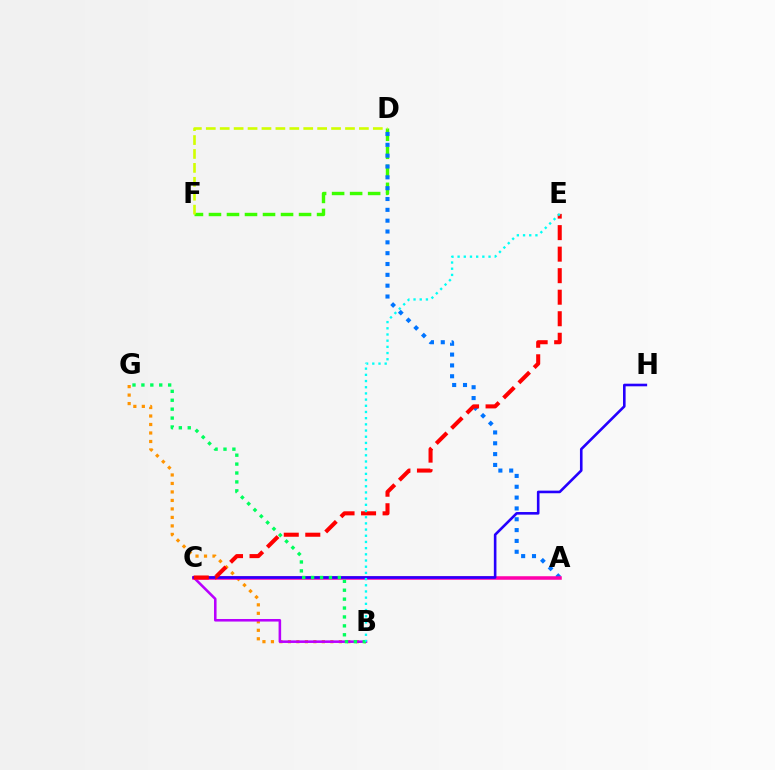{('B', 'G'): [{'color': '#ff9400', 'line_style': 'dotted', 'thickness': 2.31}, {'color': '#00ff5c', 'line_style': 'dotted', 'thickness': 2.42}], ('D', 'F'): [{'color': '#3dff00', 'line_style': 'dashed', 'thickness': 2.45}, {'color': '#d1ff00', 'line_style': 'dashed', 'thickness': 1.89}], ('B', 'C'): [{'color': '#b900ff', 'line_style': 'solid', 'thickness': 1.85}], ('A', 'D'): [{'color': '#0074ff', 'line_style': 'dotted', 'thickness': 2.94}], ('A', 'C'): [{'color': '#ff00ac', 'line_style': 'solid', 'thickness': 2.54}], ('C', 'H'): [{'color': '#2500ff', 'line_style': 'solid', 'thickness': 1.88}], ('C', 'E'): [{'color': '#ff0000', 'line_style': 'dashed', 'thickness': 2.92}], ('B', 'E'): [{'color': '#00fff6', 'line_style': 'dotted', 'thickness': 1.68}]}